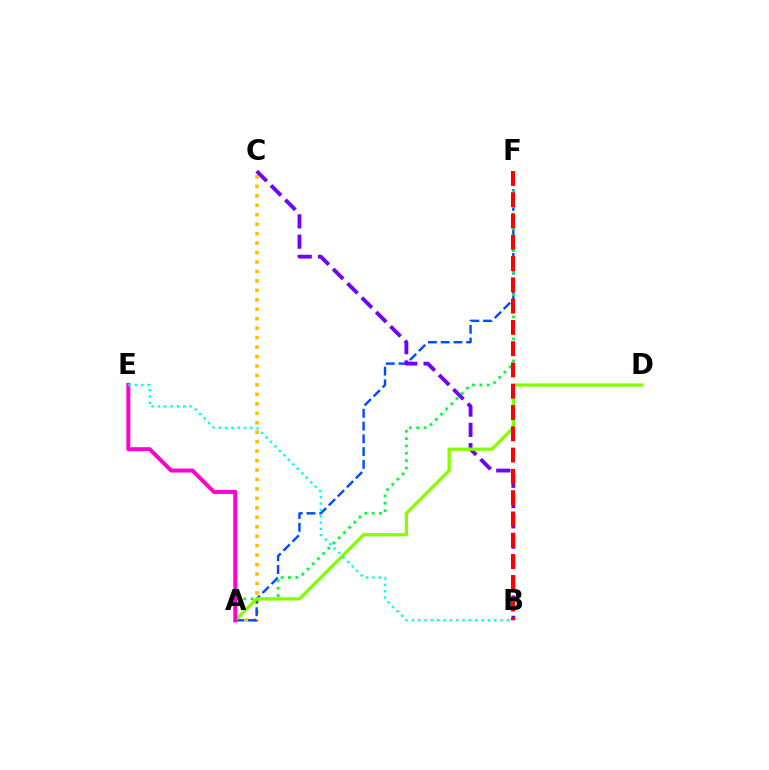{('A', 'C'): [{'color': '#ffbd00', 'line_style': 'dotted', 'thickness': 2.57}], ('A', 'F'): [{'color': '#004bff', 'line_style': 'dashed', 'thickness': 1.73}, {'color': '#00ff39', 'line_style': 'dotted', 'thickness': 2.0}], ('B', 'C'): [{'color': '#7200ff', 'line_style': 'dashed', 'thickness': 2.76}], ('A', 'D'): [{'color': '#84ff00', 'line_style': 'solid', 'thickness': 2.35}], ('A', 'E'): [{'color': '#ff00cf', 'line_style': 'solid', 'thickness': 2.86}], ('B', 'E'): [{'color': '#00fff6', 'line_style': 'dotted', 'thickness': 1.72}], ('B', 'F'): [{'color': '#ff0000', 'line_style': 'dashed', 'thickness': 2.89}]}